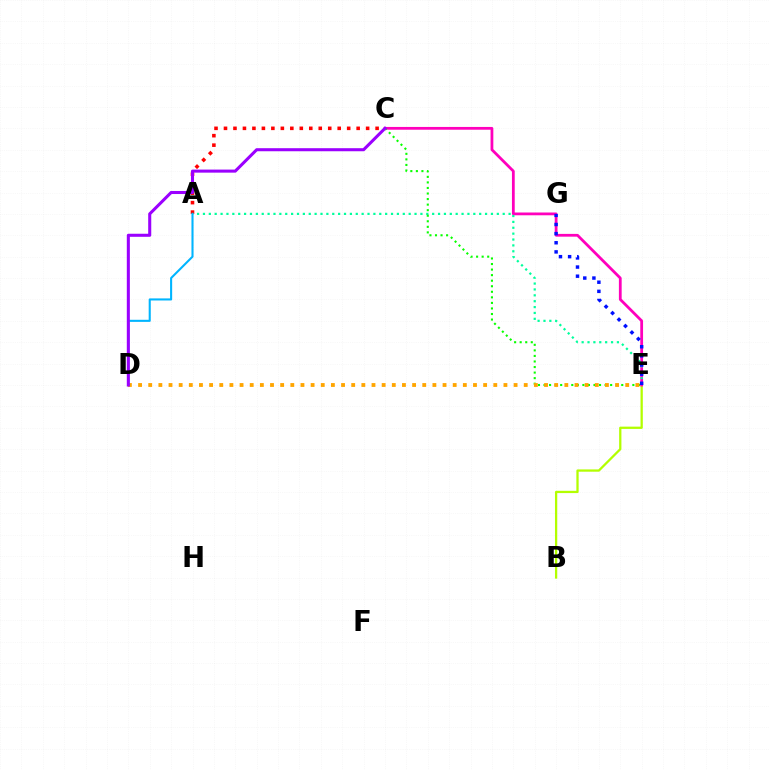{('A', 'C'): [{'color': '#ff0000', 'line_style': 'dotted', 'thickness': 2.57}], ('B', 'E'): [{'color': '#b3ff00', 'line_style': 'solid', 'thickness': 1.64}], ('C', 'E'): [{'color': '#ff00bd', 'line_style': 'solid', 'thickness': 2.0}, {'color': '#08ff00', 'line_style': 'dotted', 'thickness': 1.51}], ('A', 'E'): [{'color': '#00ff9d', 'line_style': 'dotted', 'thickness': 1.6}], ('D', 'E'): [{'color': '#ffa500', 'line_style': 'dotted', 'thickness': 2.76}], ('E', 'G'): [{'color': '#0010ff', 'line_style': 'dotted', 'thickness': 2.48}], ('A', 'D'): [{'color': '#00b5ff', 'line_style': 'solid', 'thickness': 1.5}], ('C', 'D'): [{'color': '#9b00ff', 'line_style': 'solid', 'thickness': 2.2}]}